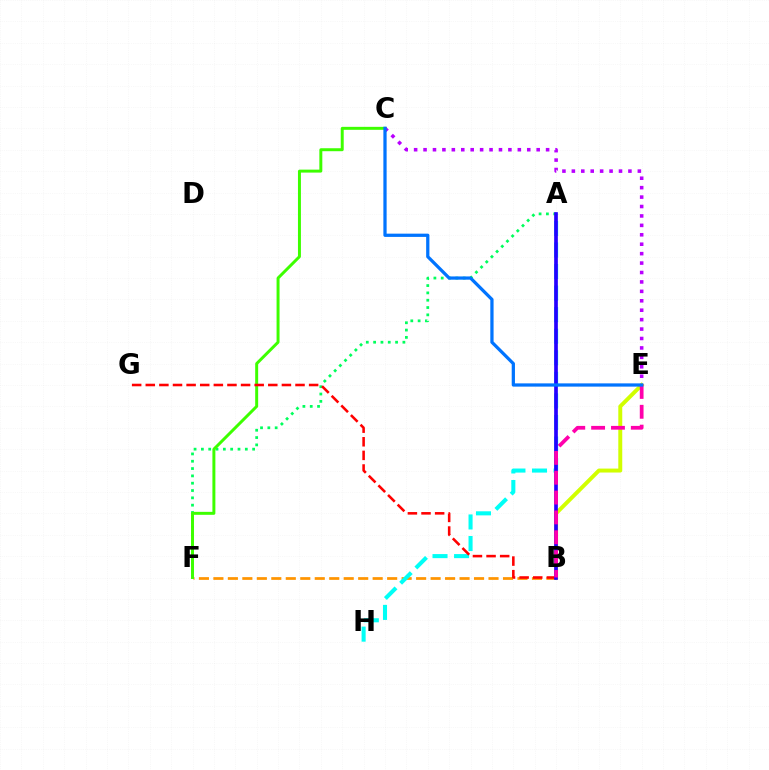{('B', 'F'): [{'color': '#ff9400', 'line_style': 'dashed', 'thickness': 1.97}], ('A', 'H'): [{'color': '#00fff6', 'line_style': 'dashed', 'thickness': 2.93}], ('B', 'E'): [{'color': '#d1ff00', 'line_style': 'solid', 'thickness': 2.84}, {'color': '#ff00ac', 'line_style': 'dashed', 'thickness': 2.7}], ('A', 'F'): [{'color': '#00ff5c', 'line_style': 'dotted', 'thickness': 1.99}], ('C', 'F'): [{'color': '#3dff00', 'line_style': 'solid', 'thickness': 2.14}], ('C', 'E'): [{'color': '#b900ff', 'line_style': 'dotted', 'thickness': 2.56}, {'color': '#0074ff', 'line_style': 'solid', 'thickness': 2.34}], ('B', 'G'): [{'color': '#ff0000', 'line_style': 'dashed', 'thickness': 1.85}], ('A', 'B'): [{'color': '#2500ff', 'line_style': 'solid', 'thickness': 2.65}]}